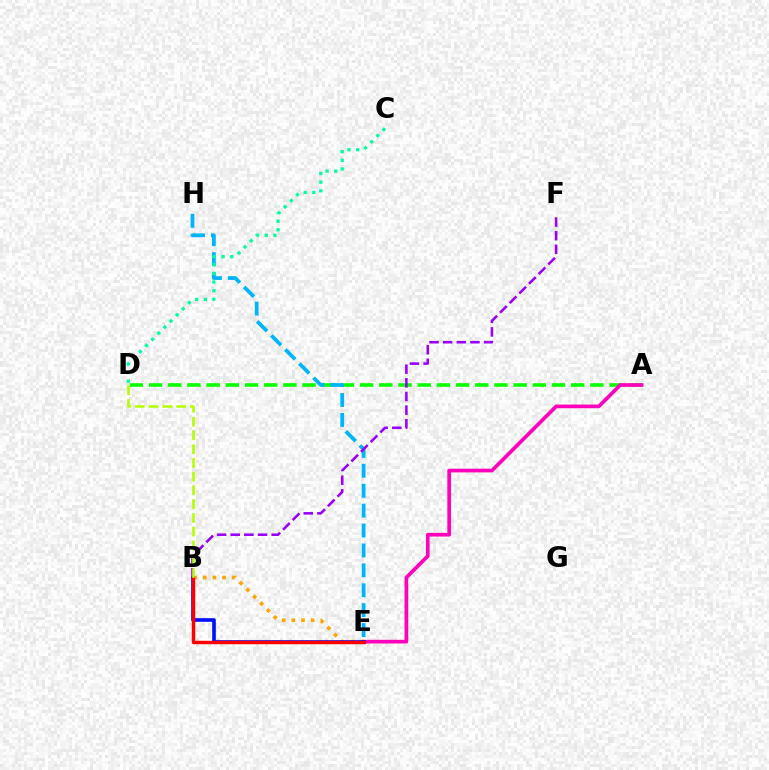{('B', 'E'): [{'color': '#ffa500', 'line_style': 'dotted', 'thickness': 2.63}, {'color': '#0010ff', 'line_style': 'solid', 'thickness': 2.61}, {'color': '#ff0000', 'line_style': 'solid', 'thickness': 2.47}], ('A', 'D'): [{'color': '#08ff00', 'line_style': 'dashed', 'thickness': 2.61}], ('A', 'E'): [{'color': '#ff00bd', 'line_style': 'solid', 'thickness': 2.65}], ('E', 'H'): [{'color': '#00b5ff', 'line_style': 'dashed', 'thickness': 2.71}], ('B', 'F'): [{'color': '#9b00ff', 'line_style': 'dashed', 'thickness': 1.85}], ('C', 'D'): [{'color': '#00ff9d', 'line_style': 'dotted', 'thickness': 2.35}], ('B', 'D'): [{'color': '#b3ff00', 'line_style': 'dashed', 'thickness': 1.87}]}